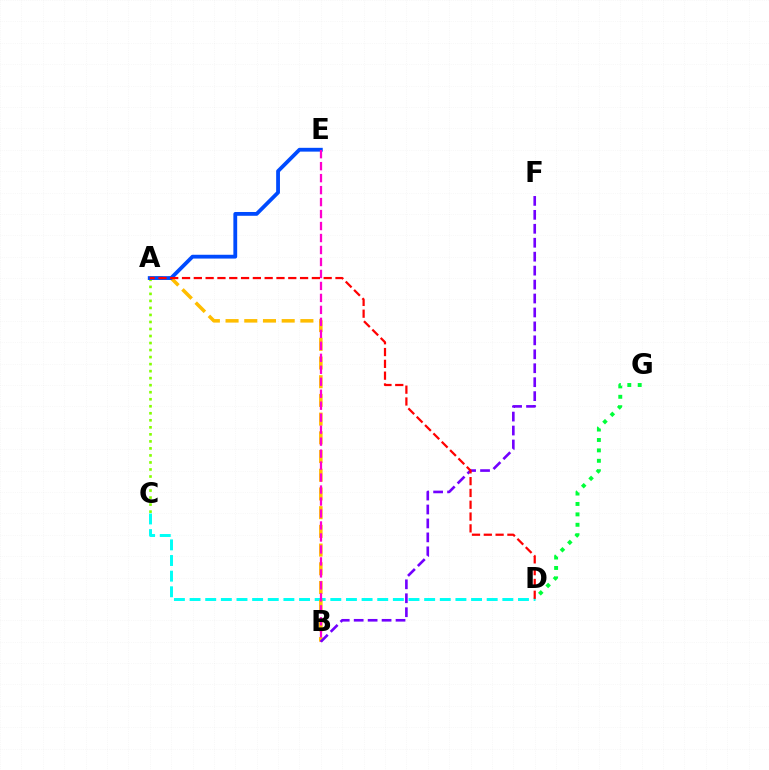{('A', 'C'): [{'color': '#84ff00', 'line_style': 'dotted', 'thickness': 1.91}], ('C', 'D'): [{'color': '#00fff6', 'line_style': 'dashed', 'thickness': 2.12}], ('D', 'G'): [{'color': '#00ff39', 'line_style': 'dotted', 'thickness': 2.83}], ('A', 'B'): [{'color': '#ffbd00', 'line_style': 'dashed', 'thickness': 2.54}], ('A', 'E'): [{'color': '#004bff', 'line_style': 'solid', 'thickness': 2.74}], ('B', 'E'): [{'color': '#ff00cf', 'line_style': 'dashed', 'thickness': 1.63}], ('B', 'F'): [{'color': '#7200ff', 'line_style': 'dashed', 'thickness': 1.89}], ('A', 'D'): [{'color': '#ff0000', 'line_style': 'dashed', 'thickness': 1.6}]}